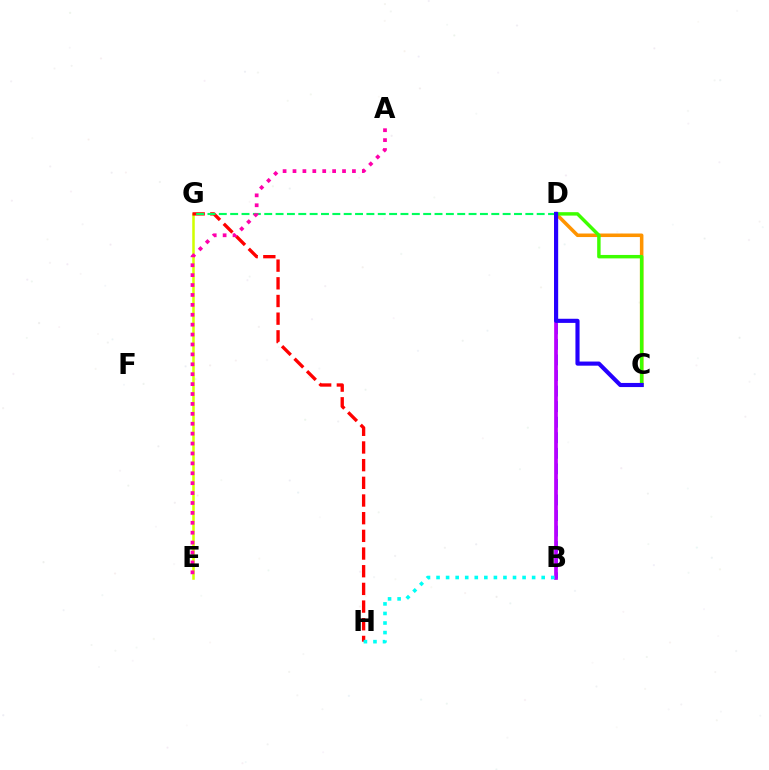{('E', 'G'): [{'color': '#d1ff00', 'line_style': 'solid', 'thickness': 1.82}], ('B', 'D'): [{'color': '#0074ff', 'line_style': 'dashed', 'thickness': 2.11}, {'color': '#b900ff', 'line_style': 'solid', 'thickness': 2.67}], ('G', 'H'): [{'color': '#ff0000', 'line_style': 'dashed', 'thickness': 2.4}], ('D', 'G'): [{'color': '#00ff5c', 'line_style': 'dashed', 'thickness': 1.54}], ('C', 'D'): [{'color': '#ff9400', 'line_style': 'solid', 'thickness': 2.55}, {'color': '#3dff00', 'line_style': 'solid', 'thickness': 2.47}, {'color': '#2500ff', 'line_style': 'solid', 'thickness': 2.97}], ('B', 'H'): [{'color': '#00fff6', 'line_style': 'dotted', 'thickness': 2.6}], ('A', 'E'): [{'color': '#ff00ac', 'line_style': 'dotted', 'thickness': 2.69}]}